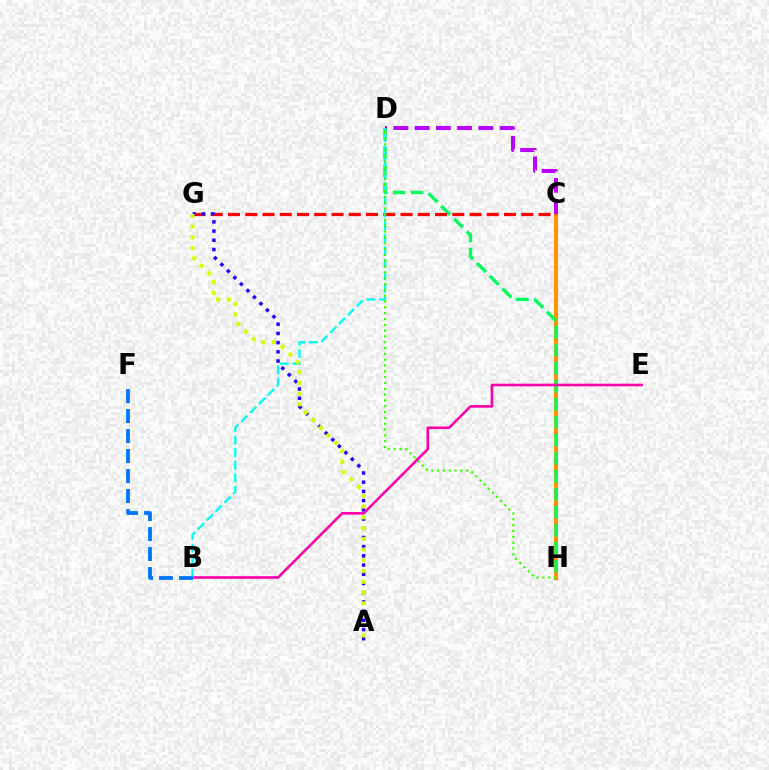{('C', 'H'): [{'color': '#ff9400', 'line_style': 'solid', 'thickness': 2.96}], ('C', 'D'): [{'color': '#b900ff', 'line_style': 'dashed', 'thickness': 2.89}], ('D', 'H'): [{'color': '#00ff5c', 'line_style': 'dashed', 'thickness': 2.45}, {'color': '#3dff00', 'line_style': 'dotted', 'thickness': 1.58}], ('C', 'G'): [{'color': '#ff0000', 'line_style': 'dashed', 'thickness': 2.34}], ('A', 'G'): [{'color': '#2500ff', 'line_style': 'dotted', 'thickness': 2.5}, {'color': '#d1ff00', 'line_style': 'dotted', 'thickness': 2.92}], ('B', 'E'): [{'color': '#ff00ac', 'line_style': 'solid', 'thickness': 1.89}], ('B', 'D'): [{'color': '#00fff6', 'line_style': 'dashed', 'thickness': 1.71}], ('B', 'F'): [{'color': '#0074ff', 'line_style': 'dashed', 'thickness': 2.72}]}